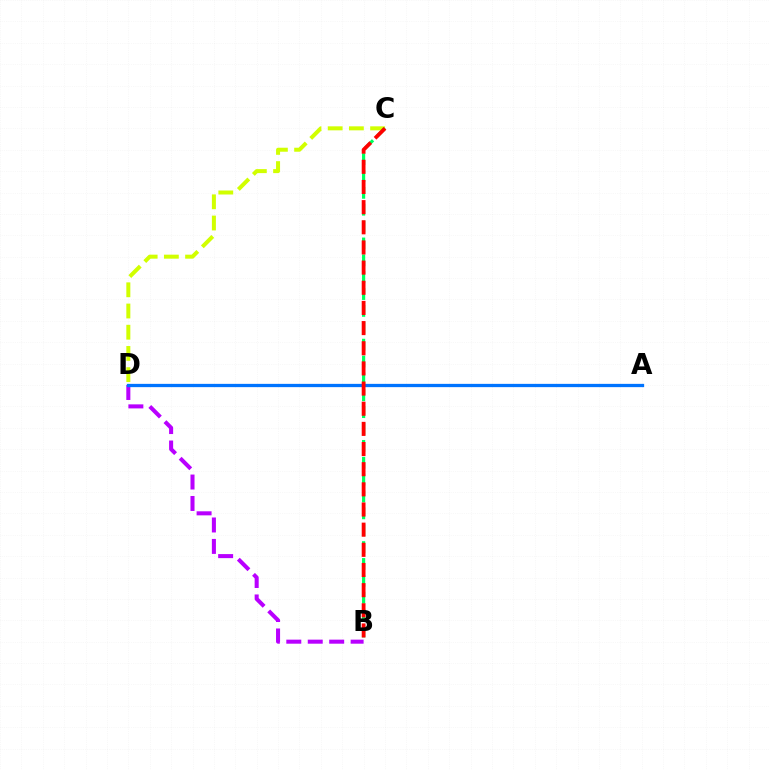{('C', 'D'): [{'color': '#d1ff00', 'line_style': 'dashed', 'thickness': 2.88}], ('B', 'D'): [{'color': '#b900ff', 'line_style': 'dashed', 'thickness': 2.91}], ('A', 'D'): [{'color': '#0074ff', 'line_style': 'solid', 'thickness': 2.36}], ('B', 'C'): [{'color': '#00ff5c', 'line_style': 'dashed', 'thickness': 2.29}, {'color': '#ff0000', 'line_style': 'dashed', 'thickness': 2.74}]}